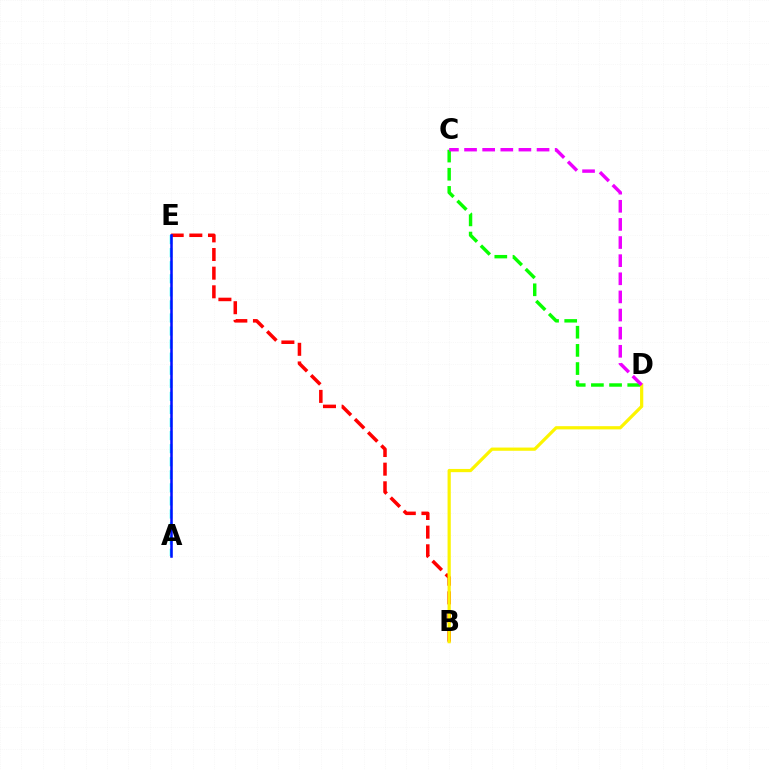{('B', 'E'): [{'color': '#ff0000', 'line_style': 'dashed', 'thickness': 2.53}], ('B', 'D'): [{'color': '#fcf500', 'line_style': 'solid', 'thickness': 2.31}], ('A', 'E'): [{'color': '#00fff6', 'line_style': 'dashed', 'thickness': 1.78}, {'color': '#0010ff', 'line_style': 'solid', 'thickness': 1.83}], ('C', 'D'): [{'color': '#08ff00', 'line_style': 'dashed', 'thickness': 2.47}, {'color': '#ee00ff', 'line_style': 'dashed', 'thickness': 2.46}]}